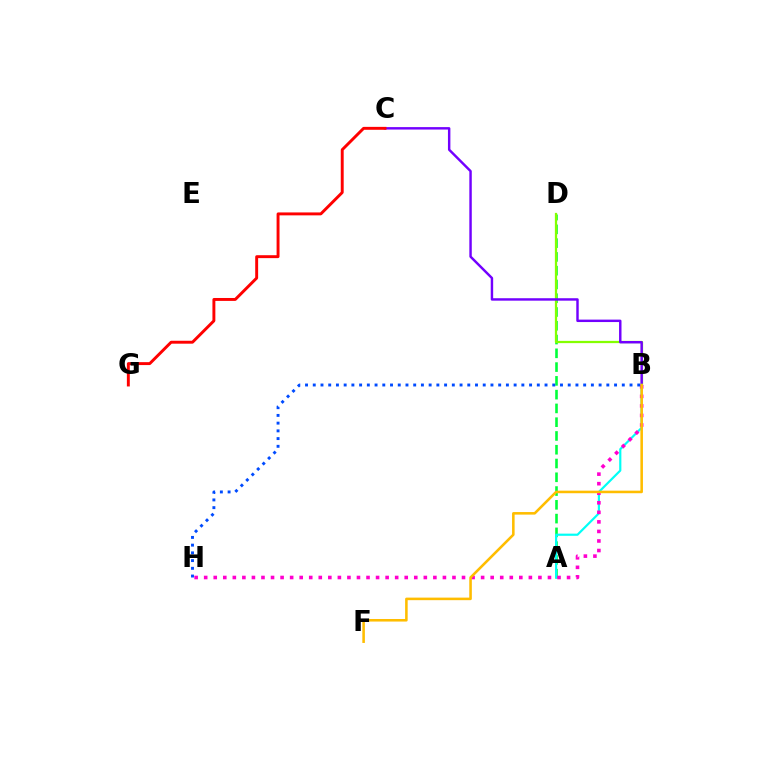{('A', 'D'): [{'color': '#00ff39', 'line_style': 'dashed', 'thickness': 1.87}], ('B', 'D'): [{'color': '#84ff00', 'line_style': 'solid', 'thickness': 1.62}], ('B', 'C'): [{'color': '#7200ff', 'line_style': 'solid', 'thickness': 1.76}], ('A', 'B'): [{'color': '#00fff6', 'line_style': 'solid', 'thickness': 1.57}], ('B', 'H'): [{'color': '#ff00cf', 'line_style': 'dotted', 'thickness': 2.59}, {'color': '#004bff', 'line_style': 'dotted', 'thickness': 2.1}], ('B', 'F'): [{'color': '#ffbd00', 'line_style': 'solid', 'thickness': 1.84}], ('C', 'G'): [{'color': '#ff0000', 'line_style': 'solid', 'thickness': 2.1}]}